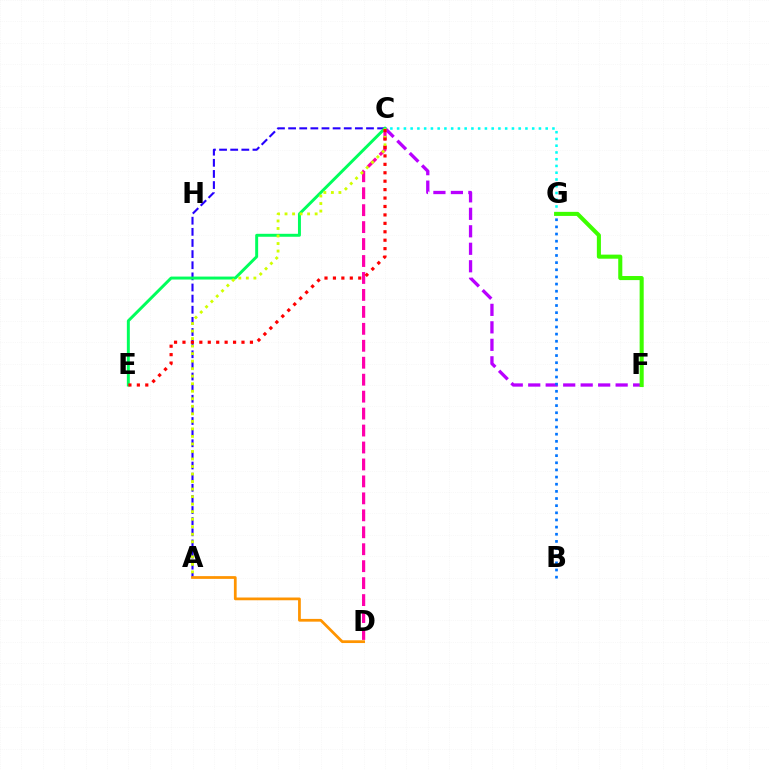{('C', 'D'): [{'color': '#ff00ac', 'line_style': 'dashed', 'thickness': 2.3}], ('C', 'F'): [{'color': '#b900ff', 'line_style': 'dashed', 'thickness': 2.38}], ('C', 'G'): [{'color': '#00fff6', 'line_style': 'dotted', 'thickness': 1.83}], ('A', 'C'): [{'color': '#2500ff', 'line_style': 'dashed', 'thickness': 1.51}, {'color': '#d1ff00', 'line_style': 'dotted', 'thickness': 2.04}], ('C', 'E'): [{'color': '#00ff5c', 'line_style': 'solid', 'thickness': 2.13}, {'color': '#ff0000', 'line_style': 'dotted', 'thickness': 2.29}], ('A', 'D'): [{'color': '#ff9400', 'line_style': 'solid', 'thickness': 1.98}], ('B', 'G'): [{'color': '#0074ff', 'line_style': 'dotted', 'thickness': 1.94}], ('F', 'G'): [{'color': '#3dff00', 'line_style': 'solid', 'thickness': 2.94}]}